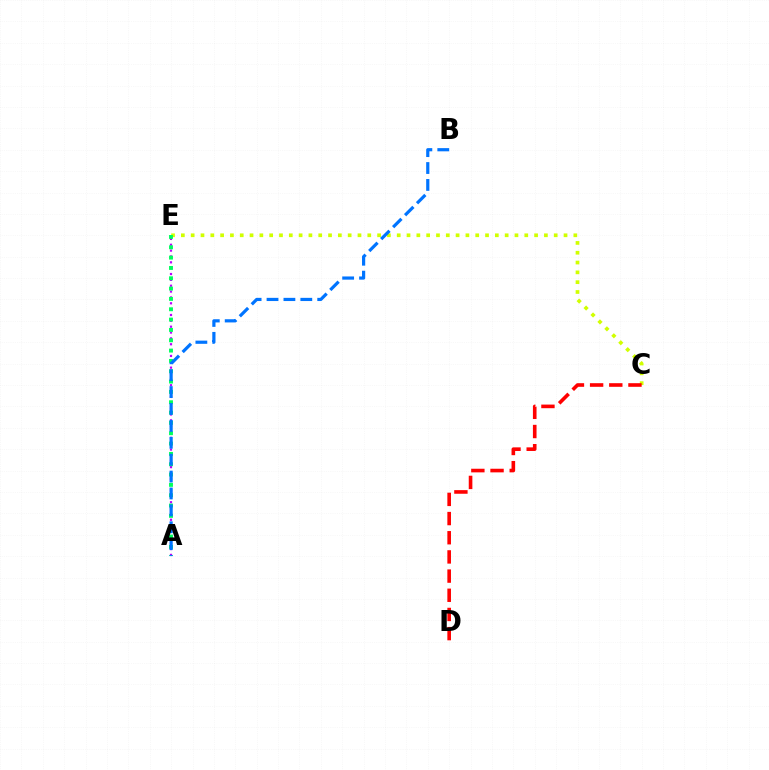{('C', 'E'): [{'color': '#d1ff00', 'line_style': 'dotted', 'thickness': 2.67}], ('A', 'E'): [{'color': '#b900ff', 'line_style': 'dotted', 'thickness': 1.59}, {'color': '#00ff5c', 'line_style': 'dotted', 'thickness': 2.81}], ('C', 'D'): [{'color': '#ff0000', 'line_style': 'dashed', 'thickness': 2.61}], ('A', 'B'): [{'color': '#0074ff', 'line_style': 'dashed', 'thickness': 2.3}]}